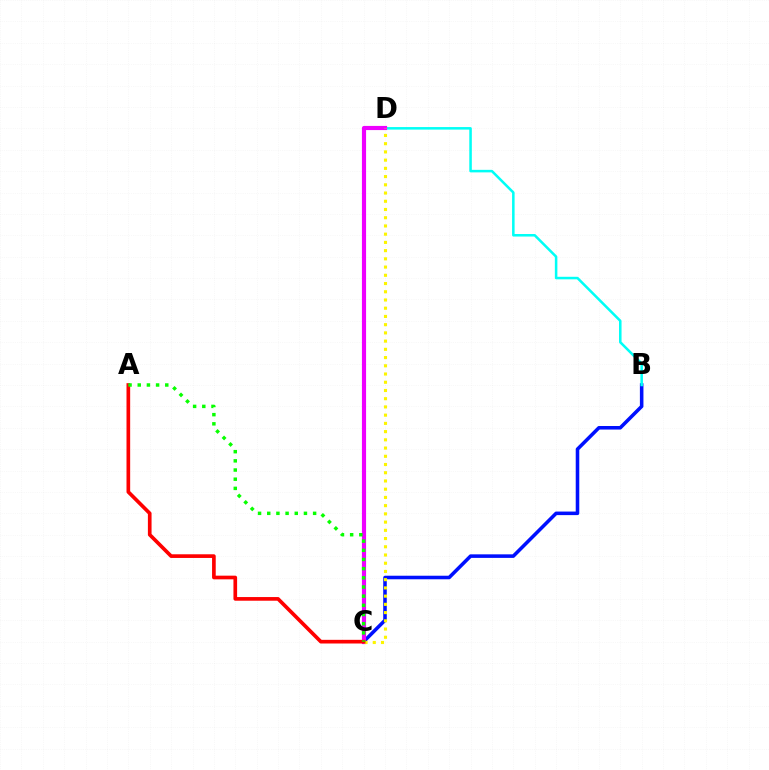{('B', 'C'): [{'color': '#0010ff', 'line_style': 'solid', 'thickness': 2.56}], ('B', 'D'): [{'color': '#00fff6', 'line_style': 'solid', 'thickness': 1.82}], ('C', 'D'): [{'color': '#ee00ff', 'line_style': 'solid', 'thickness': 2.99}, {'color': '#fcf500', 'line_style': 'dotted', 'thickness': 2.24}], ('A', 'C'): [{'color': '#ff0000', 'line_style': 'solid', 'thickness': 2.64}, {'color': '#08ff00', 'line_style': 'dotted', 'thickness': 2.49}]}